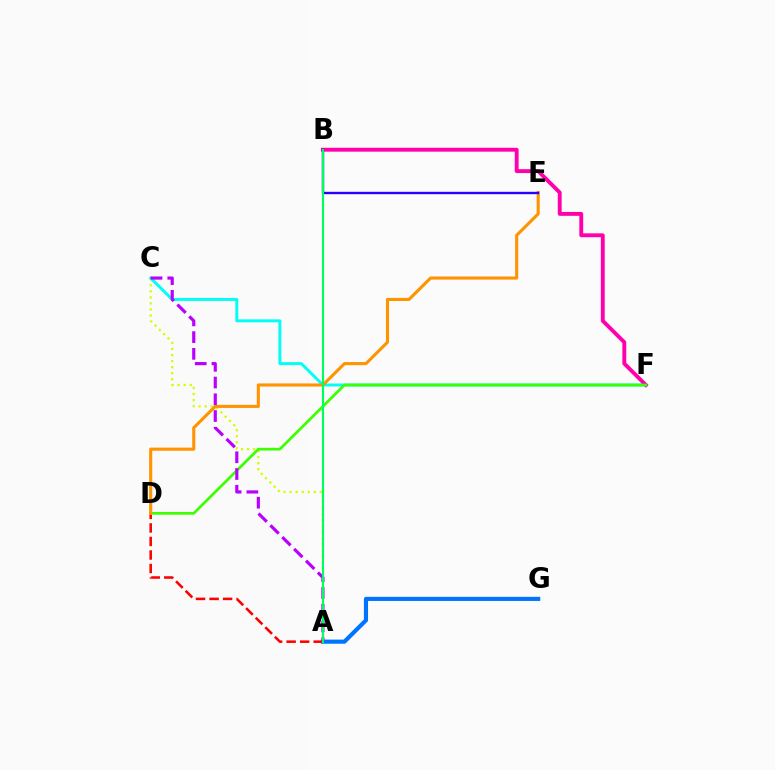{('A', 'C'): [{'color': '#d1ff00', 'line_style': 'dotted', 'thickness': 1.65}, {'color': '#b900ff', 'line_style': 'dashed', 'thickness': 2.27}], ('A', 'G'): [{'color': '#0074ff', 'line_style': 'solid', 'thickness': 2.97}], ('C', 'F'): [{'color': '#00fff6', 'line_style': 'solid', 'thickness': 2.12}], ('B', 'F'): [{'color': '#ff00ac', 'line_style': 'solid', 'thickness': 2.8}], ('A', 'D'): [{'color': '#ff0000', 'line_style': 'dashed', 'thickness': 1.84}], ('D', 'F'): [{'color': '#3dff00', 'line_style': 'solid', 'thickness': 1.95}], ('D', 'E'): [{'color': '#ff9400', 'line_style': 'solid', 'thickness': 2.23}], ('B', 'E'): [{'color': '#2500ff', 'line_style': 'solid', 'thickness': 1.71}], ('A', 'B'): [{'color': '#00ff5c', 'line_style': 'solid', 'thickness': 1.54}]}